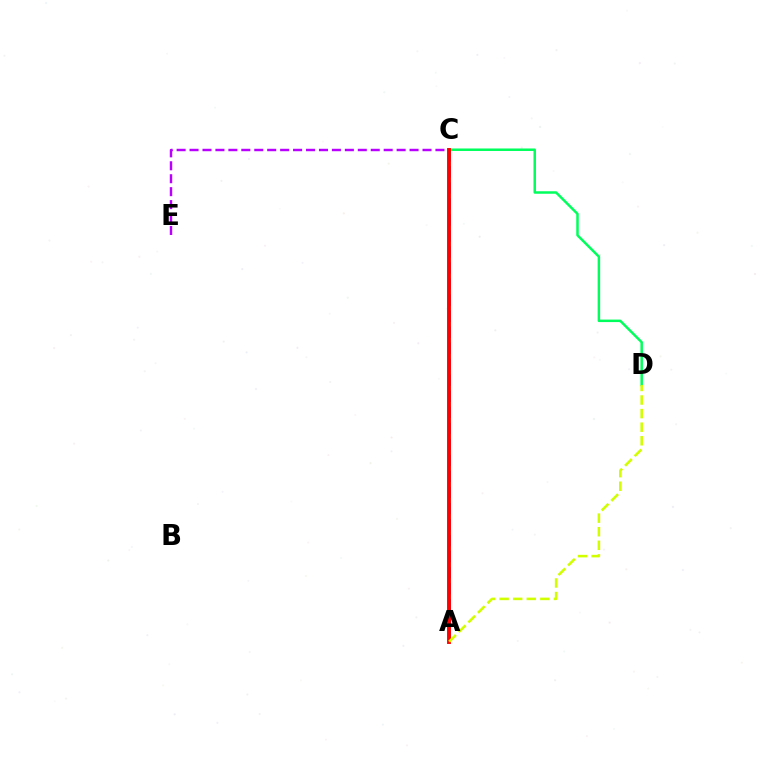{('A', 'C'): [{'color': '#0074ff', 'line_style': 'dashed', 'thickness': 2.18}, {'color': '#ff0000', 'line_style': 'solid', 'thickness': 2.8}], ('C', 'E'): [{'color': '#b900ff', 'line_style': 'dashed', 'thickness': 1.76}], ('C', 'D'): [{'color': '#00ff5c', 'line_style': 'solid', 'thickness': 1.8}], ('A', 'D'): [{'color': '#d1ff00', 'line_style': 'dashed', 'thickness': 1.85}]}